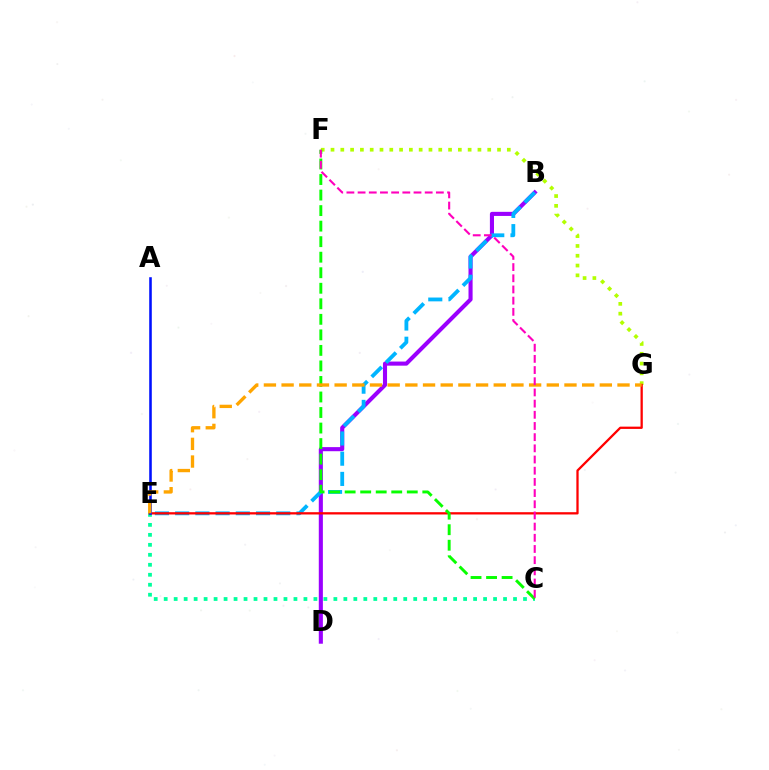{('B', 'D'): [{'color': '#9b00ff', 'line_style': 'solid', 'thickness': 2.95}], ('B', 'E'): [{'color': '#00b5ff', 'line_style': 'dashed', 'thickness': 2.75}], ('F', 'G'): [{'color': '#b3ff00', 'line_style': 'dotted', 'thickness': 2.66}], ('C', 'E'): [{'color': '#00ff9d', 'line_style': 'dotted', 'thickness': 2.71}], ('E', 'G'): [{'color': '#ff0000', 'line_style': 'solid', 'thickness': 1.64}, {'color': '#ffa500', 'line_style': 'dashed', 'thickness': 2.4}], ('C', 'F'): [{'color': '#08ff00', 'line_style': 'dashed', 'thickness': 2.11}, {'color': '#ff00bd', 'line_style': 'dashed', 'thickness': 1.52}], ('A', 'E'): [{'color': '#0010ff', 'line_style': 'solid', 'thickness': 1.85}]}